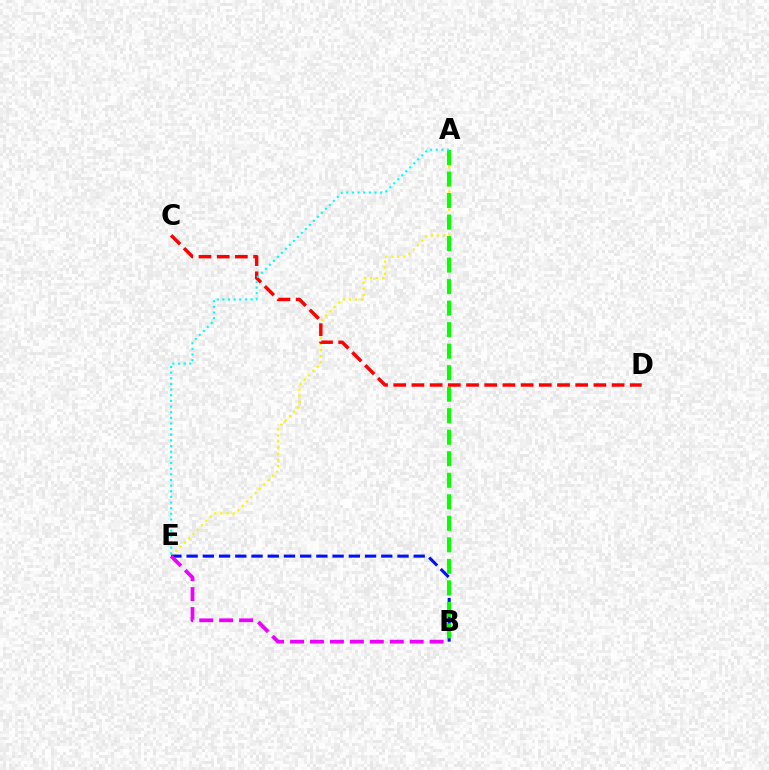{('A', 'E'): [{'color': '#fcf500', 'line_style': 'dotted', 'thickness': 1.65}, {'color': '#00fff6', 'line_style': 'dotted', 'thickness': 1.53}], ('B', 'E'): [{'color': '#0010ff', 'line_style': 'dashed', 'thickness': 2.2}, {'color': '#ee00ff', 'line_style': 'dashed', 'thickness': 2.71}], ('A', 'B'): [{'color': '#08ff00', 'line_style': 'dashed', 'thickness': 2.92}], ('C', 'D'): [{'color': '#ff0000', 'line_style': 'dashed', 'thickness': 2.47}]}